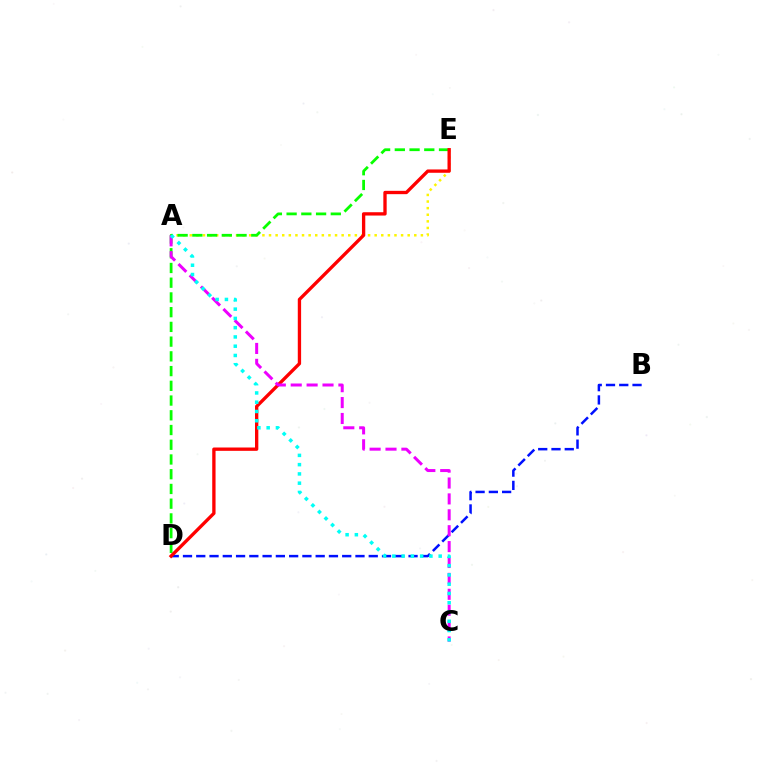{('A', 'E'): [{'color': '#fcf500', 'line_style': 'dotted', 'thickness': 1.79}], ('B', 'D'): [{'color': '#0010ff', 'line_style': 'dashed', 'thickness': 1.8}], ('D', 'E'): [{'color': '#08ff00', 'line_style': 'dashed', 'thickness': 2.0}, {'color': '#ff0000', 'line_style': 'solid', 'thickness': 2.4}], ('A', 'C'): [{'color': '#ee00ff', 'line_style': 'dashed', 'thickness': 2.16}, {'color': '#00fff6', 'line_style': 'dotted', 'thickness': 2.52}]}